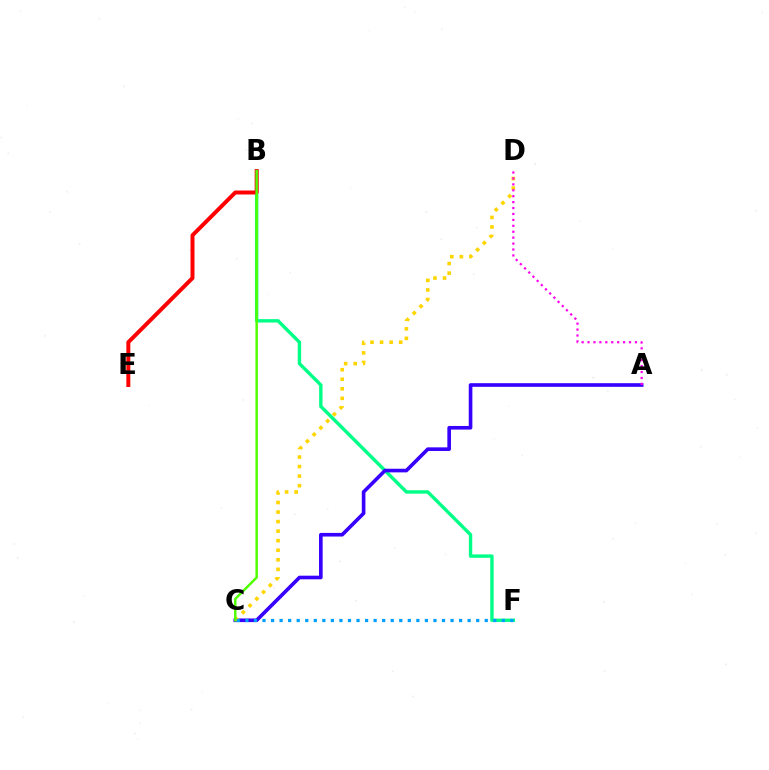{('B', 'F'): [{'color': '#00ff86', 'line_style': 'solid', 'thickness': 2.45}], ('B', 'E'): [{'color': '#ff0000', 'line_style': 'solid', 'thickness': 2.86}], ('A', 'C'): [{'color': '#3700ff', 'line_style': 'solid', 'thickness': 2.61}], ('C', 'D'): [{'color': '#ffd500', 'line_style': 'dotted', 'thickness': 2.59}], ('A', 'D'): [{'color': '#ff00ed', 'line_style': 'dotted', 'thickness': 1.61}], ('B', 'C'): [{'color': '#4fff00', 'line_style': 'solid', 'thickness': 1.77}], ('C', 'F'): [{'color': '#009eff', 'line_style': 'dotted', 'thickness': 2.32}]}